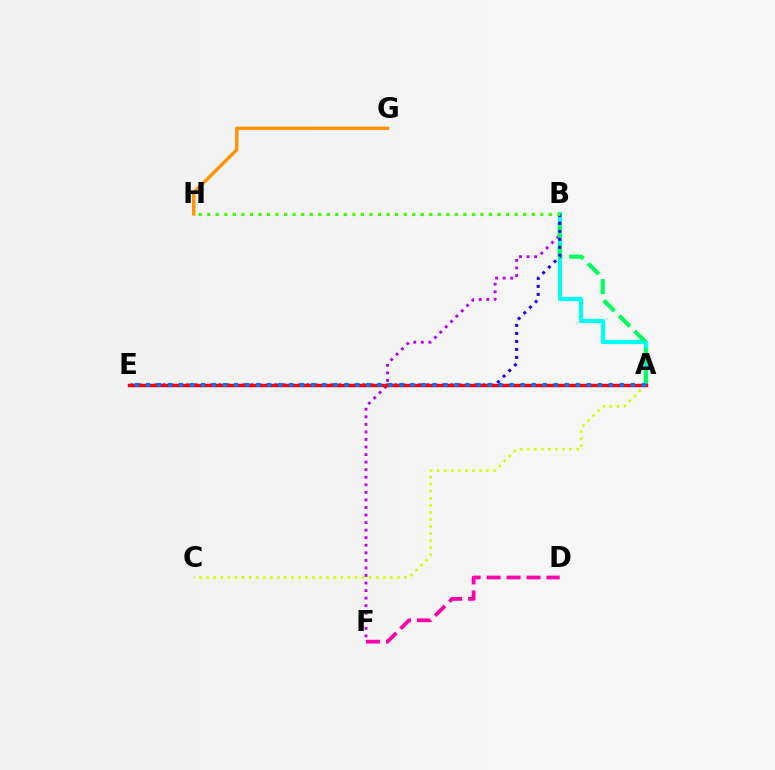{('A', 'B'): [{'color': '#00fff6', 'line_style': 'solid', 'thickness': 3.0}, {'color': '#00ff5c', 'line_style': 'dashed', 'thickness': 2.95}], ('B', 'F'): [{'color': '#b900ff', 'line_style': 'dotted', 'thickness': 2.05}], ('B', 'E'): [{'color': '#2500ff', 'line_style': 'dotted', 'thickness': 2.17}], ('A', 'C'): [{'color': '#d1ff00', 'line_style': 'dotted', 'thickness': 1.92}], ('A', 'E'): [{'color': '#ff0000', 'line_style': 'solid', 'thickness': 2.47}, {'color': '#0074ff', 'line_style': 'dotted', 'thickness': 2.99}], ('G', 'H'): [{'color': '#ff9400', 'line_style': 'solid', 'thickness': 2.45}], ('D', 'F'): [{'color': '#ff00ac', 'line_style': 'dashed', 'thickness': 2.71}], ('B', 'H'): [{'color': '#3dff00', 'line_style': 'dotted', 'thickness': 2.32}]}